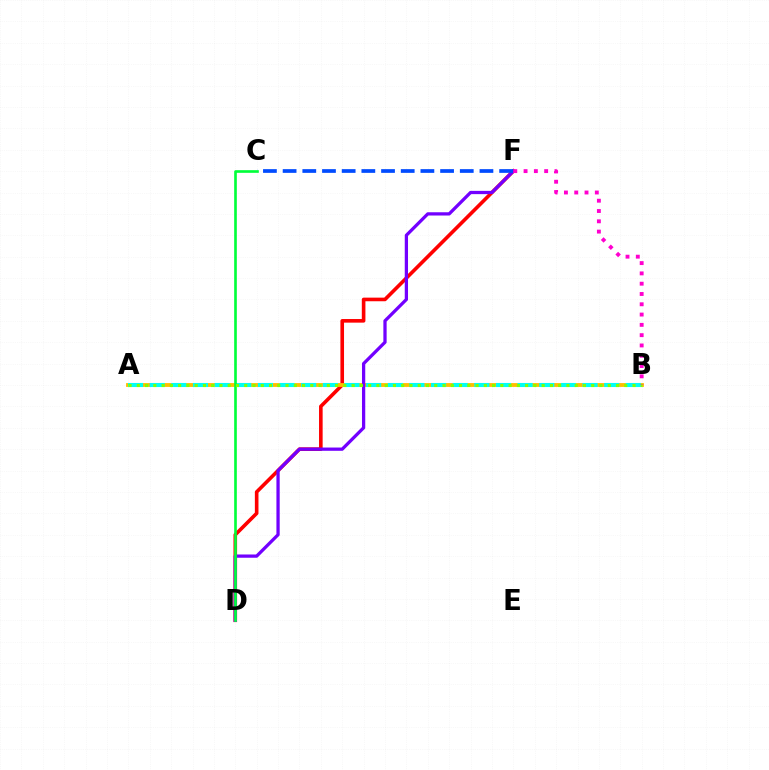{('D', 'F'): [{'color': '#ff0000', 'line_style': 'solid', 'thickness': 2.6}, {'color': '#7200ff', 'line_style': 'solid', 'thickness': 2.35}], ('A', 'B'): [{'color': '#ffbd00', 'line_style': 'solid', 'thickness': 2.76}, {'color': '#00fff6', 'line_style': 'dashed', 'thickness': 2.94}, {'color': '#84ff00', 'line_style': 'dotted', 'thickness': 2.24}], ('C', 'F'): [{'color': '#004bff', 'line_style': 'dashed', 'thickness': 2.67}], ('C', 'D'): [{'color': '#00ff39', 'line_style': 'solid', 'thickness': 1.9}], ('B', 'F'): [{'color': '#ff00cf', 'line_style': 'dotted', 'thickness': 2.8}]}